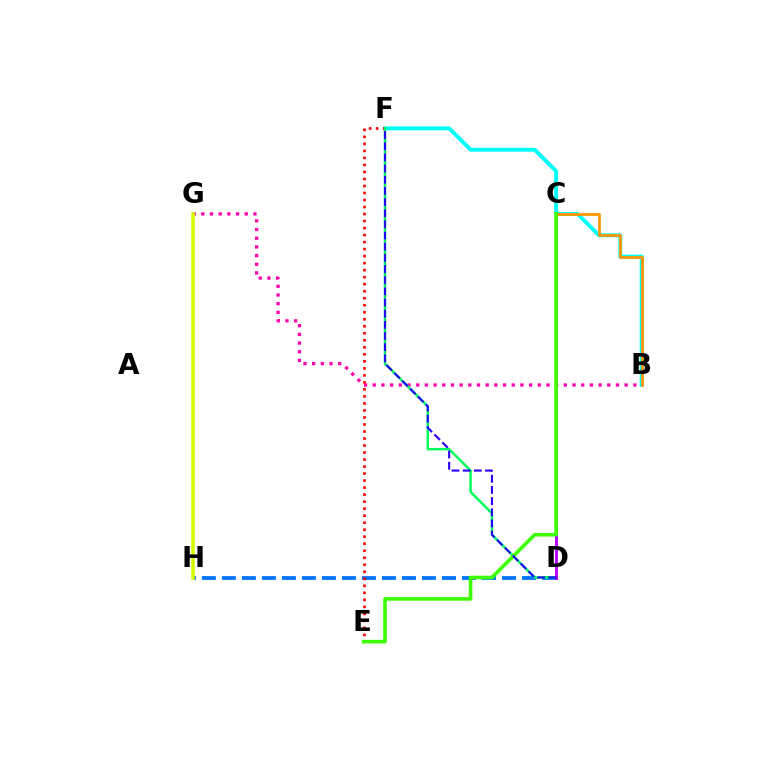{('B', 'F'): [{'color': '#00fff6', 'line_style': 'solid', 'thickness': 2.82}], ('B', 'G'): [{'color': '#ff00ac', 'line_style': 'dotted', 'thickness': 2.36}], ('D', 'H'): [{'color': '#0074ff', 'line_style': 'dashed', 'thickness': 2.72}], ('G', 'H'): [{'color': '#d1ff00', 'line_style': 'solid', 'thickness': 2.59}], ('E', 'F'): [{'color': '#ff0000', 'line_style': 'dotted', 'thickness': 1.91}], ('D', 'F'): [{'color': '#00ff5c', 'line_style': 'solid', 'thickness': 1.76}, {'color': '#2500ff', 'line_style': 'dashed', 'thickness': 1.52}], ('B', 'C'): [{'color': '#ff9400', 'line_style': 'solid', 'thickness': 1.97}], ('C', 'D'): [{'color': '#b900ff', 'line_style': 'solid', 'thickness': 2.06}], ('C', 'E'): [{'color': '#3dff00', 'line_style': 'solid', 'thickness': 2.6}]}